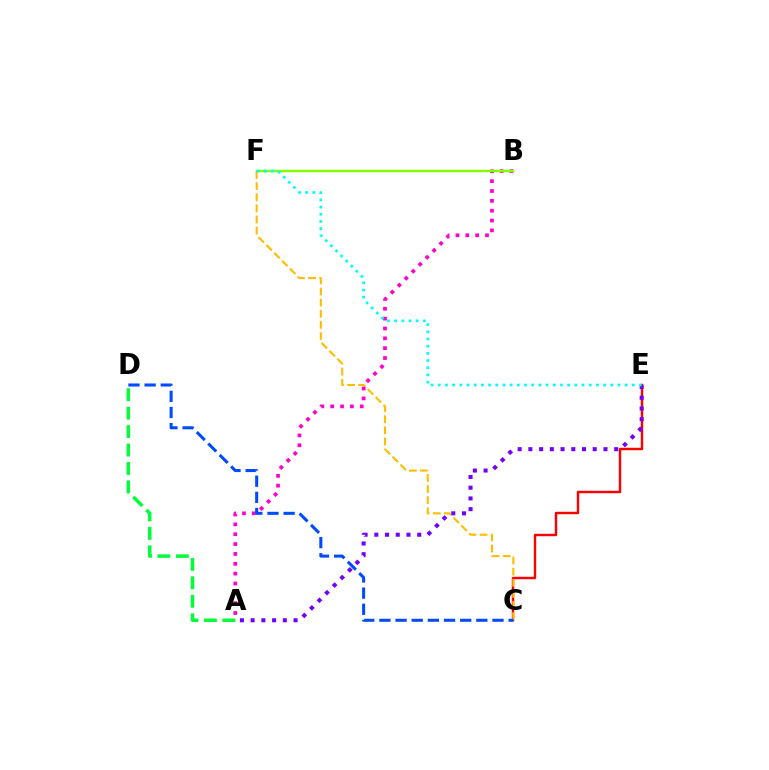{('C', 'E'): [{'color': '#ff0000', 'line_style': 'solid', 'thickness': 1.74}], ('C', 'F'): [{'color': '#ffbd00', 'line_style': 'dashed', 'thickness': 1.51}], ('A', 'D'): [{'color': '#00ff39', 'line_style': 'dashed', 'thickness': 2.51}], ('A', 'E'): [{'color': '#7200ff', 'line_style': 'dotted', 'thickness': 2.91}], ('A', 'B'): [{'color': '#ff00cf', 'line_style': 'dotted', 'thickness': 2.68}], ('B', 'F'): [{'color': '#84ff00', 'line_style': 'solid', 'thickness': 1.79}], ('E', 'F'): [{'color': '#00fff6', 'line_style': 'dotted', 'thickness': 1.95}], ('C', 'D'): [{'color': '#004bff', 'line_style': 'dashed', 'thickness': 2.19}]}